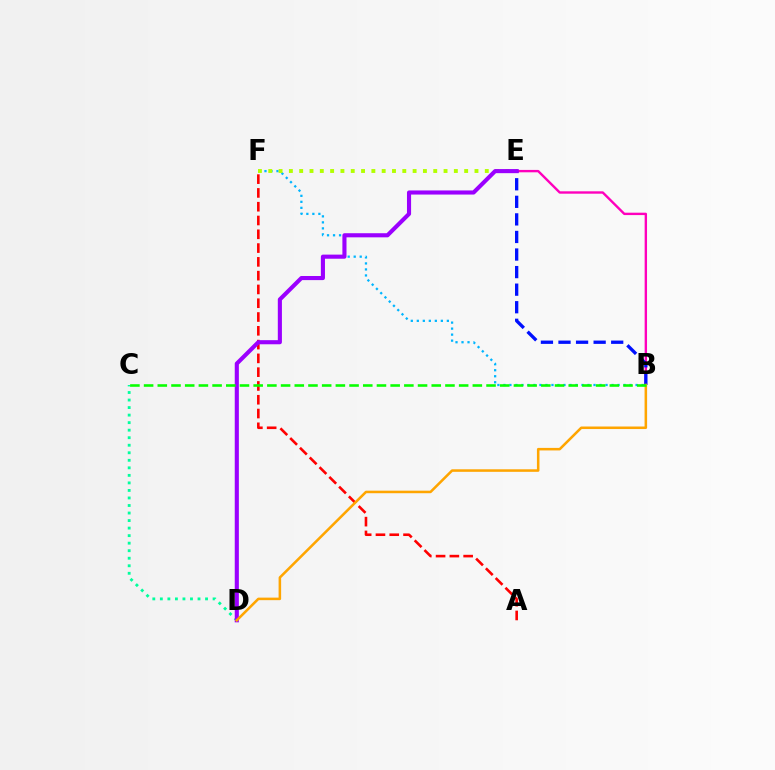{('B', 'F'): [{'color': '#00b5ff', 'line_style': 'dotted', 'thickness': 1.63}], ('E', 'F'): [{'color': '#b3ff00', 'line_style': 'dotted', 'thickness': 2.8}], ('B', 'E'): [{'color': '#ff00bd', 'line_style': 'solid', 'thickness': 1.72}, {'color': '#0010ff', 'line_style': 'dashed', 'thickness': 2.39}], ('C', 'D'): [{'color': '#00ff9d', 'line_style': 'dotted', 'thickness': 2.05}], ('A', 'F'): [{'color': '#ff0000', 'line_style': 'dashed', 'thickness': 1.87}], ('D', 'E'): [{'color': '#9b00ff', 'line_style': 'solid', 'thickness': 2.96}], ('B', 'D'): [{'color': '#ffa500', 'line_style': 'solid', 'thickness': 1.83}], ('B', 'C'): [{'color': '#08ff00', 'line_style': 'dashed', 'thickness': 1.86}]}